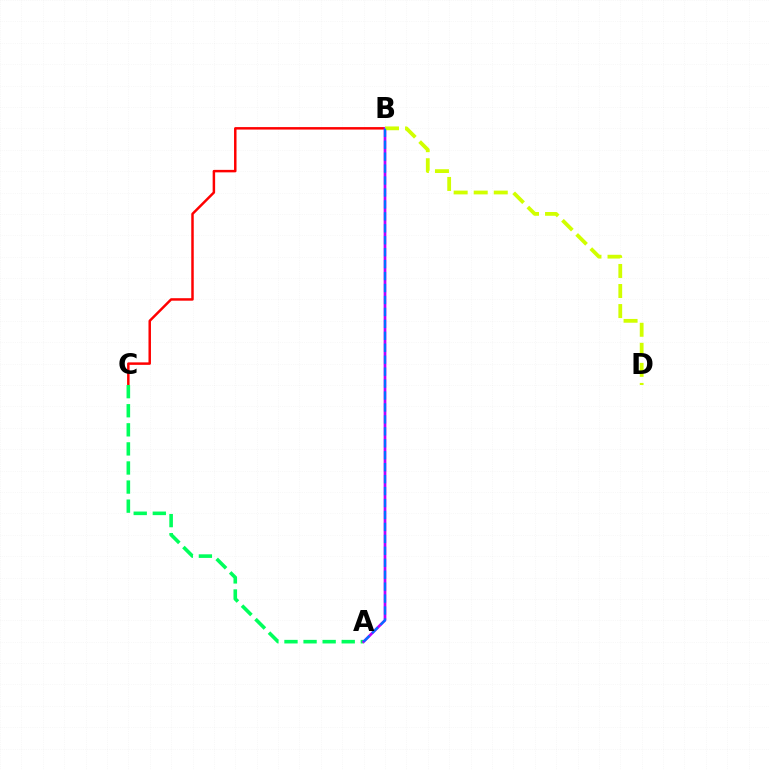{('B', 'C'): [{'color': '#ff0000', 'line_style': 'solid', 'thickness': 1.78}], ('A', 'C'): [{'color': '#00ff5c', 'line_style': 'dashed', 'thickness': 2.59}], ('A', 'B'): [{'color': '#b900ff', 'line_style': 'solid', 'thickness': 1.95}, {'color': '#0074ff', 'line_style': 'dashed', 'thickness': 1.62}], ('B', 'D'): [{'color': '#d1ff00', 'line_style': 'dashed', 'thickness': 2.72}]}